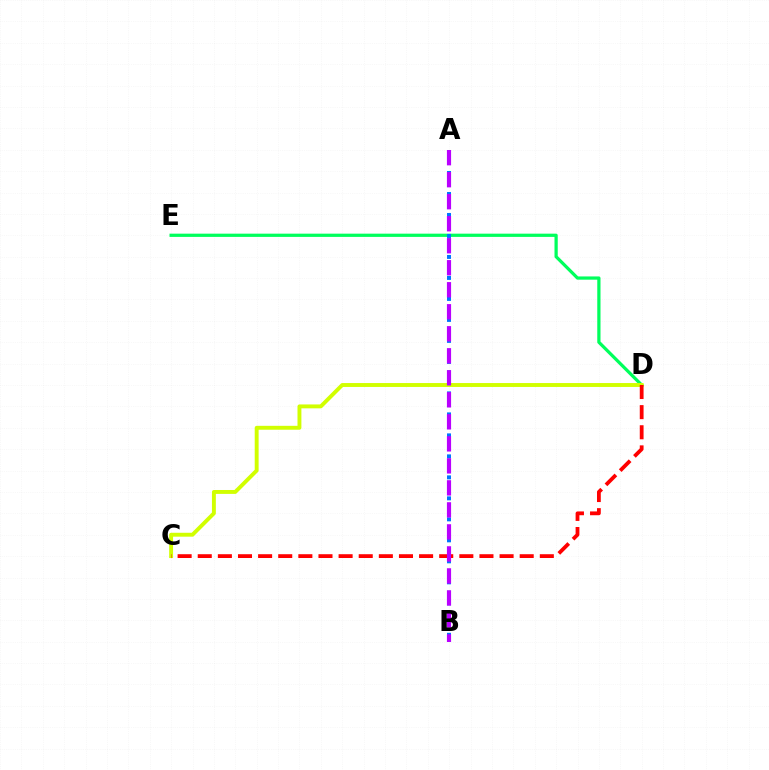{('D', 'E'): [{'color': '#00ff5c', 'line_style': 'solid', 'thickness': 2.33}], ('C', 'D'): [{'color': '#d1ff00', 'line_style': 'solid', 'thickness': 2.81}, {'color': '#ff0000', 'line_style': 'dashed', 'thickness': 2.73}], ('A', 'B'): [{'color': '#0074ff', 'line_style': 'dotted', 'thickness': 2.85}, {'color': '#b900ff', 'line_style': 'dashed', 'thickness': 2.99}]}